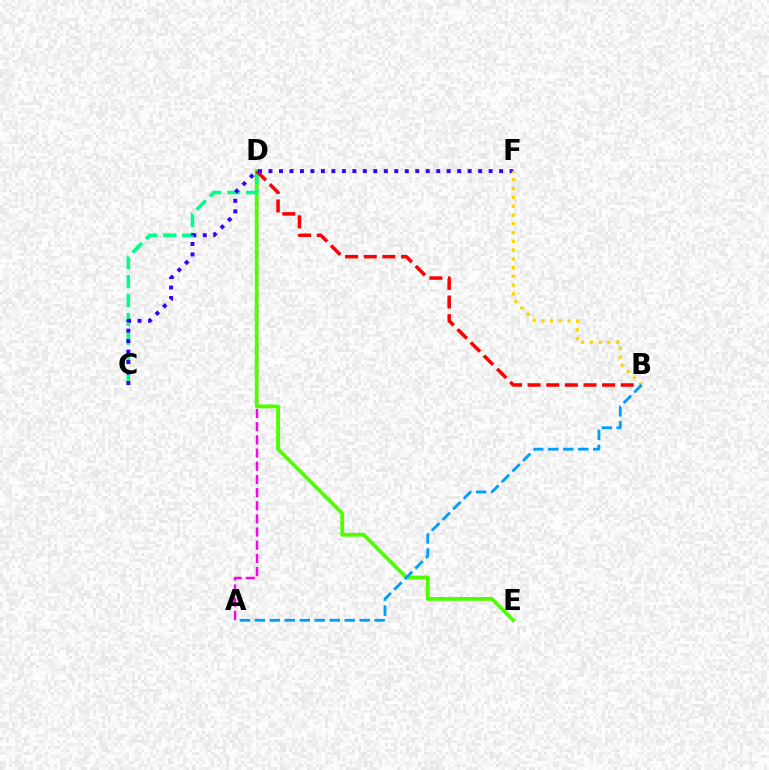{('A', 'D'): [{'color': '#ff00ed', 'line_style': 'dashed', 'thickness': 1.79}], ('D', 'E'): [{'color': '#4fff00', 'line_style': 'solid', 'thickness': 2.75}], ('C', 'D'): [{'color': '#00ff86', 'line_style': 'dashed', 'thickness': 2.56}], ('B', 'D'): [{'color': '#ff0000', 'line_style': 'dashed', 'thickness': 2.53}], ('C', 'F'): [{'color': '#3700ff', 'line_style': 'dotted', 'thickness': 2.85}], ('B', 'F'): [{'color': '#ffd500', 'line_style': 'dotted', 'thickness': 2.38}], ('A', 'B'): [{'color': '#009eff', 'line_style': 'dashed', 'thickness': 2.03}]}